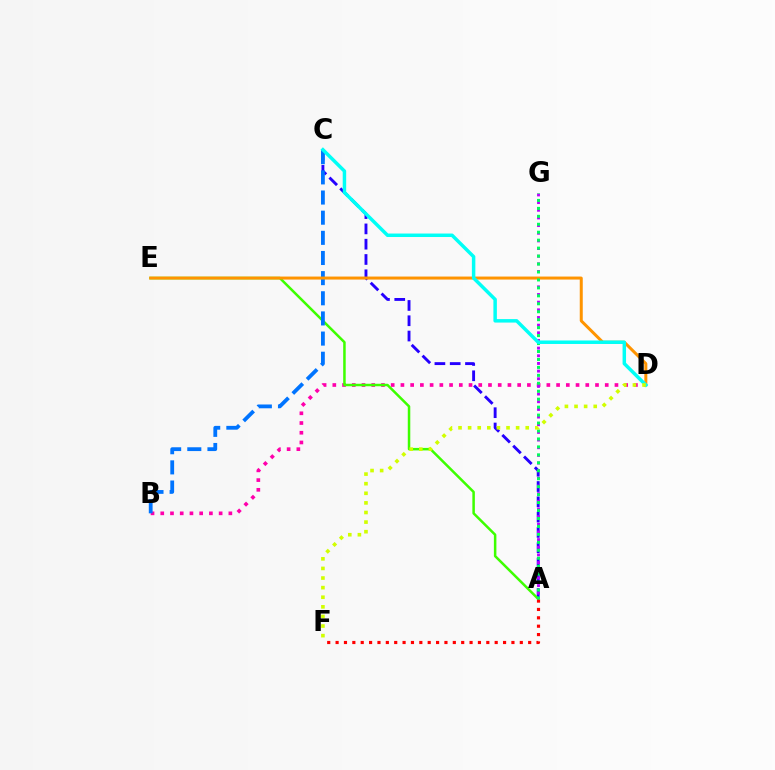{('A', 'C'): [{'color': '#2500ff', 'line_style': 'dashed', 'thickness': 2.08}], ('B', 'D'): [{'color': '#ff00ac', 'line_style': 'dotted', 'thickness': 2.64}], ('A', 'E'): [{'color': '#3dff00', 'line_style': 'solid', 'thickness': 1.81}], ('A', 'G'): [{'color': '#b900ff', 'line_style': 'dotted', 'thickness': 2.08}, {'color': '#00ff5c', 'line_style': 'dotted', 'thickness': 2.16}], ('A', 'F'): [{'color': '#ff0000', 'line_style': 'dotted', 'thickness': 2.27}], ('B', 'C'): [{'color': '#0074ff', 'line_style': 'dashed', 'thickness': 2.74}], ('D', 'E'): [{'color': '#ff9400', 'line_style': 'solid', 'thickness': 2.16}], ('C', 'D'): [{'color': '#00fff6', 'line_style': 'solid', 'thickness': 2.5}], ('D', 'F'): [{'color': '#d1ff00', 'line_style': 'dotted', 'thickness': 2.61}]}